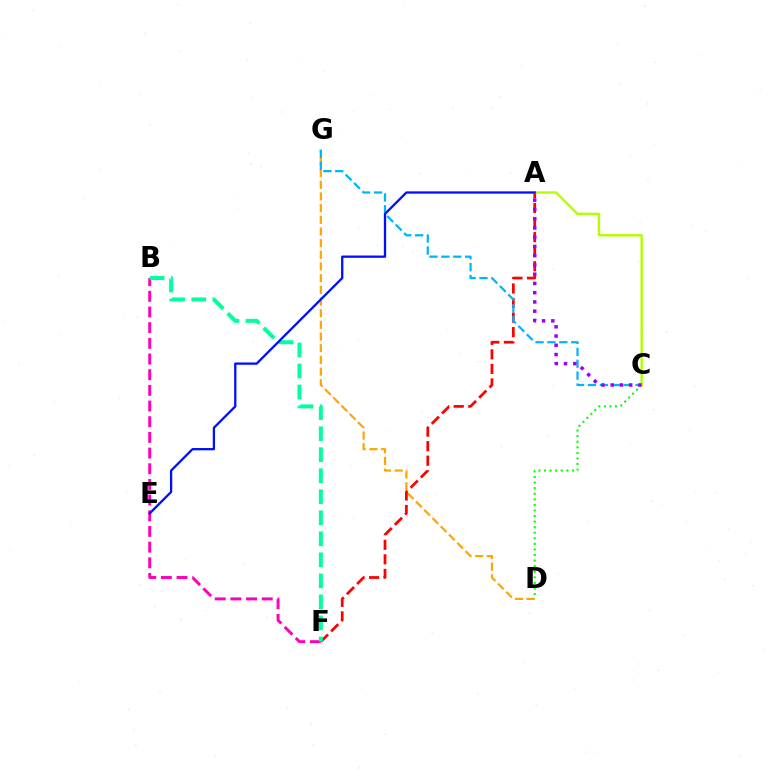{('D', 'G'): [{'color': '#ffa500', 'line_style': 'dashed', 'thickness': 1.59}], ('A', 'F'): [{'color': '#ff0000', 'line_style': 'dashed', 'thickness': 1.98}], ('B', 'F'): [{'color': '#ff00bd', 'line_style': 'dashed', 'thickness': 2.13}, {'color': '#00ff9d', 'line_style': 'dashed', 'thickness': 2.86}], ('C', 'D'): [{'color': '#08ff00', 'line_style': 'dotted', 'thickness': 1.51}], ('C', 'G'): [{'color': '#00b5ff', 'line_style': 'dashed', 'thickness': 1.62}], ('A', 'C'): [{'color': '#b3ff00', 'line_style': 'solid', 'thickness': 1.73}, {'color': '#9b00ff', 'line_style': 'dotted', 'thickness': 2.51}], ('A', 'E'): [{'color': '#0010ff', 'line_style': 'solid', 'thickness': 1.65}]}